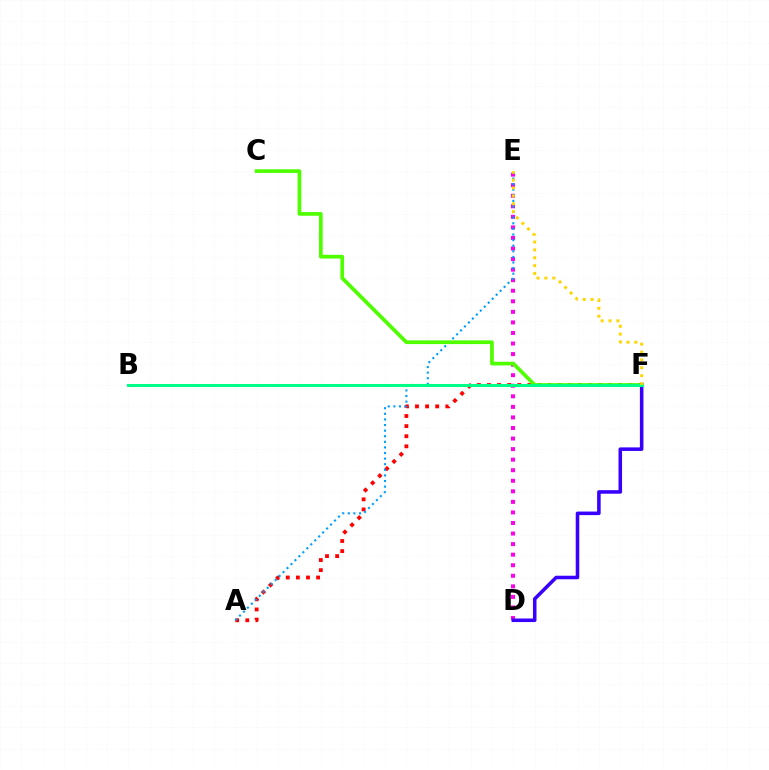{('A', 'F'): [{'color': '#ff0000', 'line_style': 'dotted', 'thickness': 2.75}], ('D', 'E'): [{'color': '#ff00ed', 'line_style': 'dotted', 'thickness': 2.87}], ('A', 'E'): [{'color': '#009eff', 'line_style': 'dotted', 'thickness': 1.52}], ('C', 'F'): [{'color': '#4fff00', 'line_style': 'solid', 'thickness': 2.68}], ('D', 'F'): [{'color': '#3700ff', 'line_style': 'solid', 'thickness': 2.56}], ('B', 'F'): [{'color': '#00ff86', 'line_style': 'solid', 'thickness': 2.19}], ('E', 'F'): [{'color': '#ffd500', 'line_style': 'dotted', 'thickness': 2.14}]}